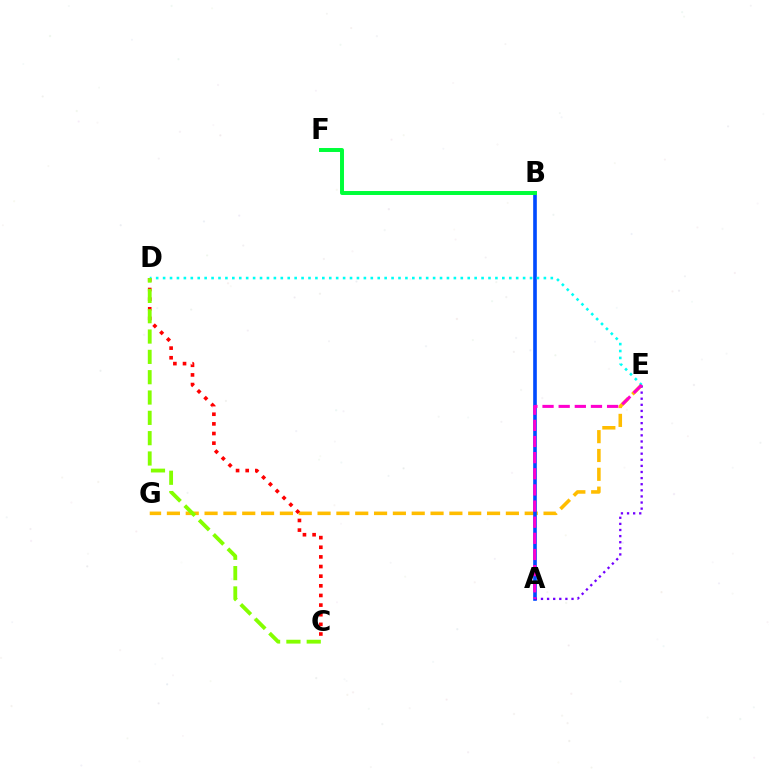{('E', 'G'): [{'color': '#ffbd00', 'line_style': 'dashed', 'thickness': 2.56}], ('A', 'B'): [{'color': '#004bff', 'line_style': 'solid', 'thickness': 2.62}], ('C', 'D'): [{'color': '#ff0000', 'line_style': 'dotted', 'thickness': 2.62}, {'color': '#84ff00', 'line_style': 'dashed', 'thickness': 2.76}], ('D', 'E'): [{'color': '#00fff6', 'line_style': 'dotted', 'thickness': 1.88}], ('A', 'E'): [{'color': '#7200ff', 'line_style': 'dotted', 'thickness': 1.66}, {'color': '#ff00cf', 'line_style': 'dashed', 'thickness': 2.19}], ('B', 'F'): [{'color': '#00ff39', 'line_style': 'solid', 'thickness': 2.85}]}